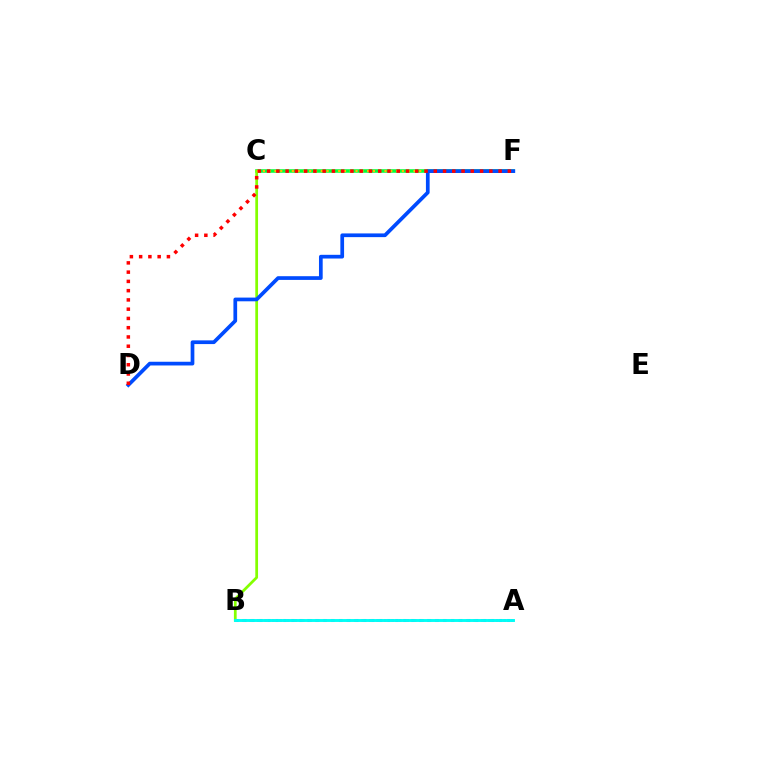{('A', 'B'): [{'color': '#7200ff', 'line_style': 'dotted', 'thickness': 2.17}, {'color': '#ff00cf', 'line_style': 'dotted', 'thickness': 2.03}, {'color': '#00fff6', 'line_style': 'solid', 'thickness': 2.1}], ('C', 'F'): [{'color': '#00ff39', 'line_style': 'solid', 'thickness': 2.55}, {'color': '#ffbd00', 'line_style': 'dotted', 'thickness': 1.57}], ('B', 'C'): [{'color': '#84ff00', 'line_style': 'solid', 'thickness': 1.97}], ('D', 'F'): [{'color': '#004bff', 'line_style': 'solid', 'thickness': 2.67}, {'color': '#ff0000', 'line_style': 'dotted', 'thickness': 2.52}]}